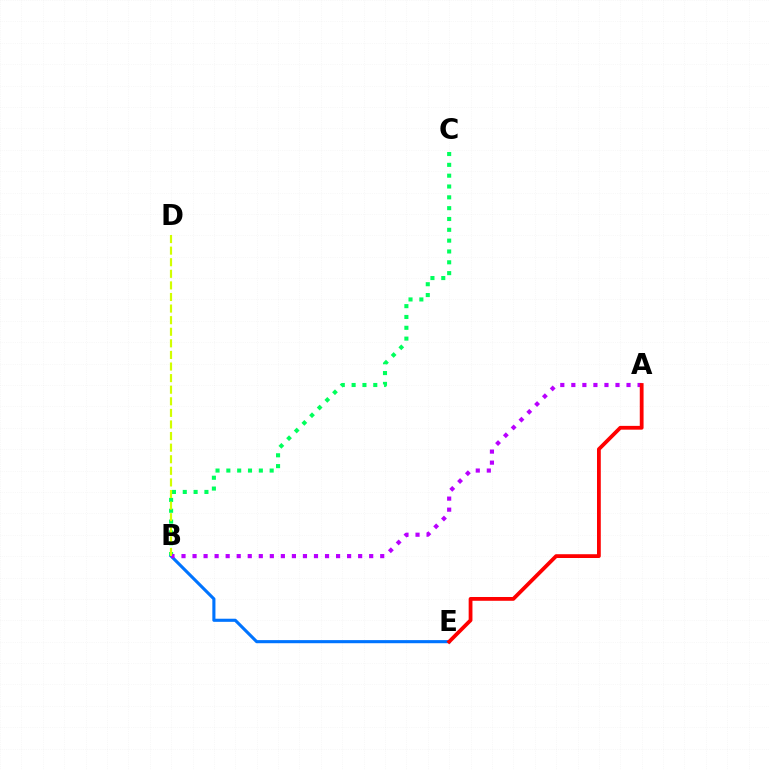{('B', 'C'): [{'color': '#00ff5c', 'line_style': 'dotted', 'thickness': 2.94}], ('B', 'E'): [{'color': '#0074ff', 'line_style': 'solid', 'thickness': 2.24}], ('A', 'B'): [{'color': '#b900ff', 'line_style': 'dotted', 'thickness': 3.0}], ('B', 'D'): [{'color': '#d1ff00', 'line_style': 'dashed', 'thickness': 1.57}], ('A', 'E'): [{'color': '#ff0000', 'line_style': 'solid', 'thickness': 2.73}]}